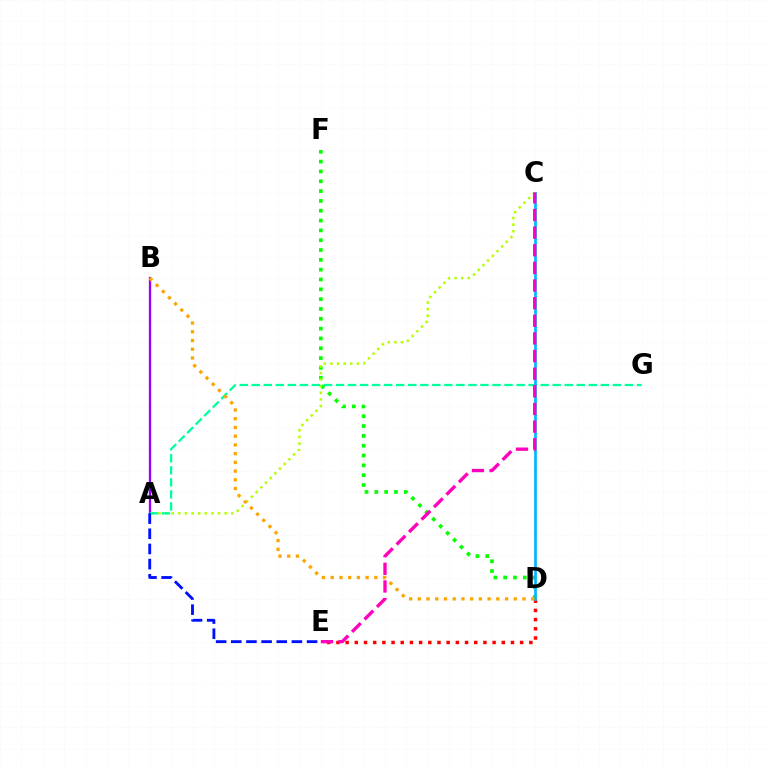{('D', 'F'): [{'color': '#08ff00', 'line_style': 'dotted', 'thickness': 2.67}], ('A', 'B'): [{'color': '#9b00ff', 'line_style': 'solid', 'thickness': 1.66}], ('D', 'E'): [{'color': '#ff0000', 'line_style': 'dotted', 'thickness': 2.5}], ('A', 'C'): [{'color': '#b3ff00', 'line_style': 'dotted', 'thickness': 1.8}], ('A', 'G'): [{'color': '#00ff9d', 'line_style': 'dashed', 'thickness': 1.64}], ('C', 'D'): [{'color': '#00b5ff', 'line_style': 'solid', 'thickness': 1.93}], ('C', 'E'): [{'color': '#ff00bd', 'line_style': 'dashed', 'thickness': 2.4}], ('B', 'D'): [{'color': '#ffa500', 'line_style': 'dotted', 'thickness': 2.37}], ('A', 'E'): [{'color': '#0010ff', 'line_style': 'dashed', 'thickness': 2.06}]}